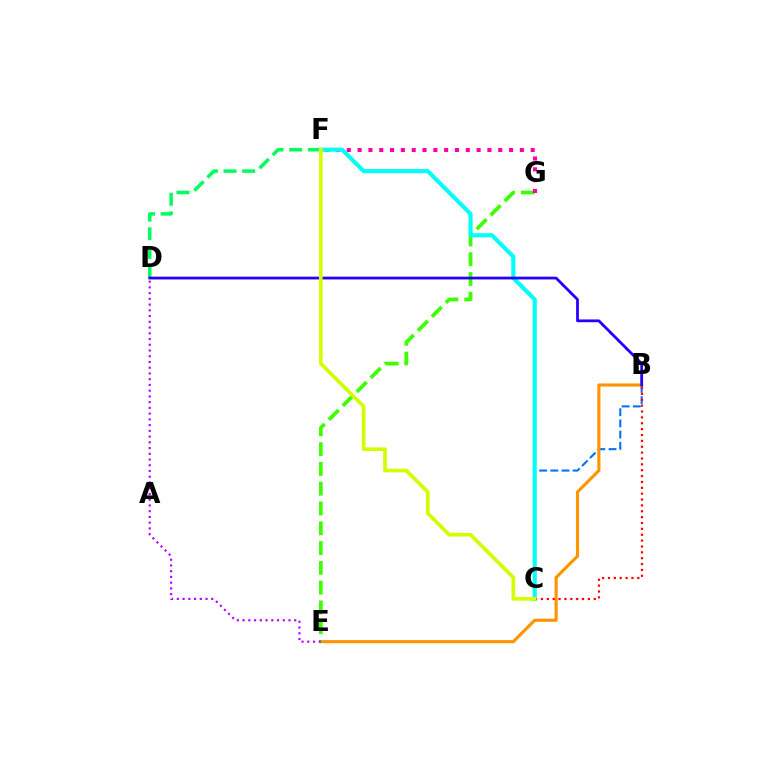{('D', 'F'): [{'color': '#00ff5c', 'line_style': 'dashed', 'thickness': 2.53}], ('B', 'C'): [{'color': '#0074ff', 'line_style': 'dashed', 'thickness': 1.52}, {'color': '#ff0000', 'line_style': 'dotted', 'thickness': 1.59}], ('B', 'E'): [{'color': '#ff9400', 'line_style': 'solid', 'thickness': 2.25}], ('E', 'G'): [{'color': '#3dff00', 'line_style': 'dashed', 'thickness': 2.69}], ('F', 'G'): [{'color': '#ff00ac', 'line_style': 'dotted', 'thickness': 2.94}], ('C', 'F'): [{'color': '#00fff6', 'line_style': 'solid', 'thickness': 2.96}, {'color': '#d1ff00', 'line_style': 'solid', 'thickness': 2.65}], ('B', 'D'): [{'color': '#2500ff', 'line_style': 'solid', 'thickness': 2.0}], ('D', 'E'): [{'color': '#b900ff', 'line_style': 'dotted', 'thickness': 1.56}]}